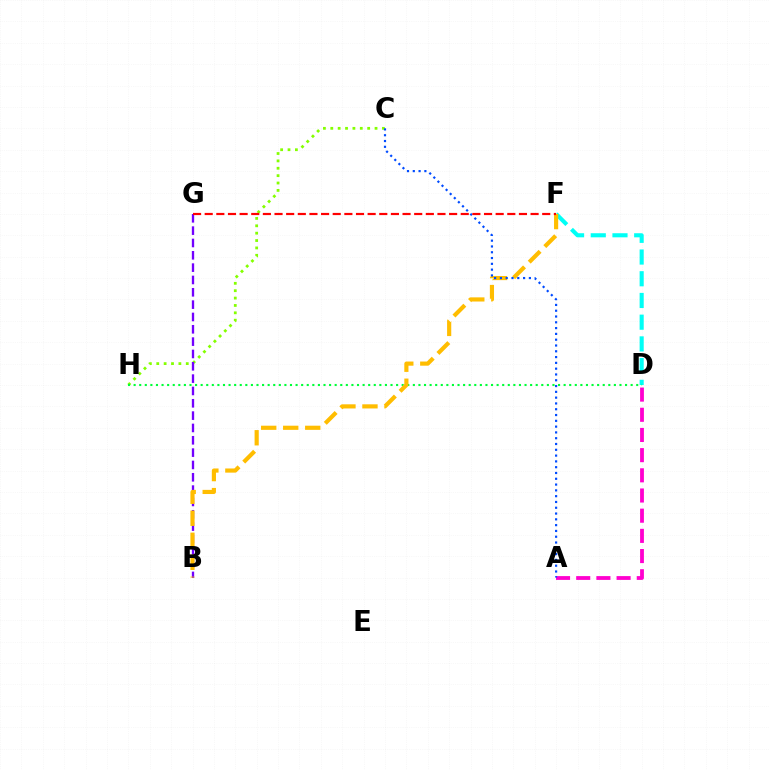{('D', 'F'): [{'color': '#00fff6', 'line_style': 'dashed', 'thickness': 2.95}], ('C', 'H'): [{'color': '#84ff00', 'line_style': 'dotted', 'thickness': 2.0}], ('D', 'H'): [{'color': '#00ff39', 'line_style': 'dotted', 'thickness': 1.52}], ('B', 'G'): [{'color': '#7200ff', 'line_style': 'dashed', 'thickness': 1.68}], ('A', 'D'): [{'color': '#ff00cf', 'line_style': 'dashed', 'thickness': 2.74}], ('B', 'F'): [{'color': '#ffbd00', 'line_style': 'dashed', 'thickness': 2.99}], ('A', 'C'): [{'color': '#004bff', 'line_style': 'dotted', 'thickness': 1.57}], ('F', 'G'): [{'color': '#ff0000', 'line_style': 'dashed', 'thickness': 1.58}]}